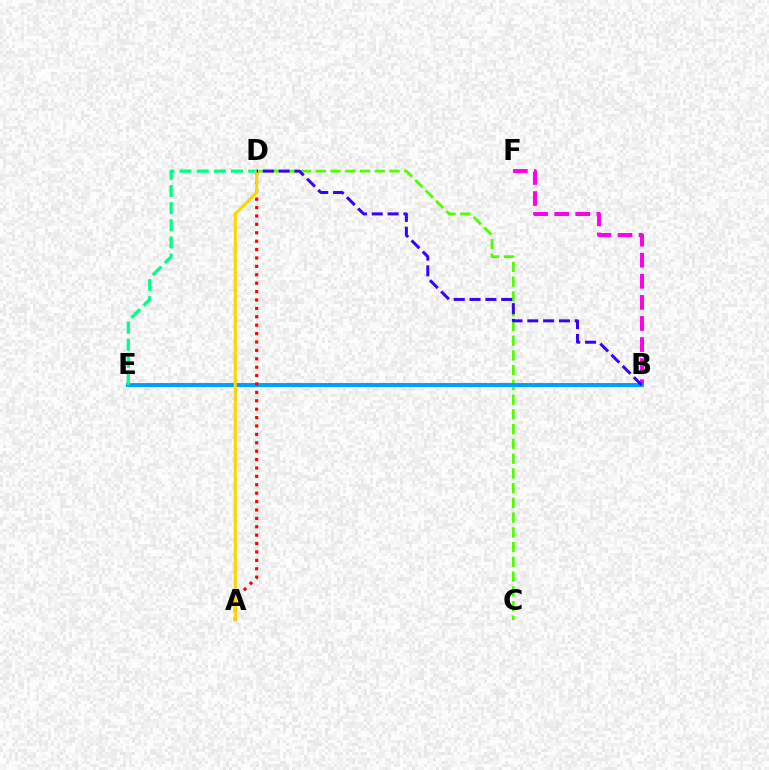{('B', 'F'): [{'color': '#ff00ed', 'line_style': 'dashed', 'thickness': 2.86}], ('C', 'D'): [{'color': '#4fff00', 'line_style': 'dashed', 'thickness': 2.0}], ('B', 'E'): [{'color': '#009eff', 'line_style': 'solid', 'thickness': 2.83}], ('D', 'E'): [{'color': '#00ff86', 'line_style': 'dashed', 'thickness': 2.33}], ('A', 'D'): [{'color': '#ff0000', 'line_style': 'dotted', 'thickness': 2.28}, {'color': '#ffd500', 'line_style': 'solid', 'thickness': 2.19}], ('B', 'D'): [{'color': '#3700ff', 'line_style': 'dashed', 'thickness': 2.15}]}